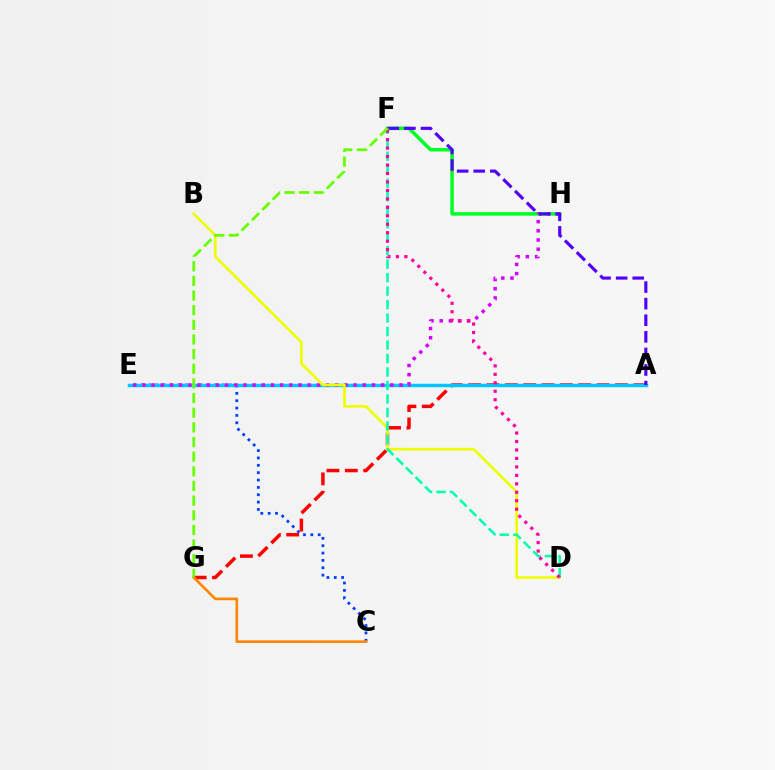{('C', 'E'): [{'color': '#003fff', 'line_style': 'dotted', 'thickness': 2.0}], ('A', 'G'): [{'color': '#ff0000', 'line_style': 'dashed', 'thickness': 2.49}], ('C', 'G'): [{'color': '#ff8800', 'line_style': 'solid', 'thickness': 1.92}], ('A', 'E'): [{'color': '#00c7ff', 'line_style': 'solid', 'thickness': 2.49}], ('F', 'H'): [{'color': '#00ff27', 'line_style': 'solid', 'thickness': 2.54}], ('E', 'H'): [{'color': '#d600ff', 'line_style': 'dotted', 'thickness': 2.49}], ('A', 'F'): [{'color': '#4f00ff', 'line_style': 'dashed', 'thickness': 2.25}], ('B', 'D'): [{'color': '#eeff00', 'line_style': 'solid', 'thickness': 1.91}], ('D', 'F'): [{'color': '#00ffaf', 'line_style': 'dashed', 'thickness': 1.83}, {'color': '#ff00a0', 'line_style': 'dotted', 'thickness': 2.3}], ('F', 'G'): [{'color': '#66ff00', 'line_style': 'dashed', 'thickness': 1.99}]}